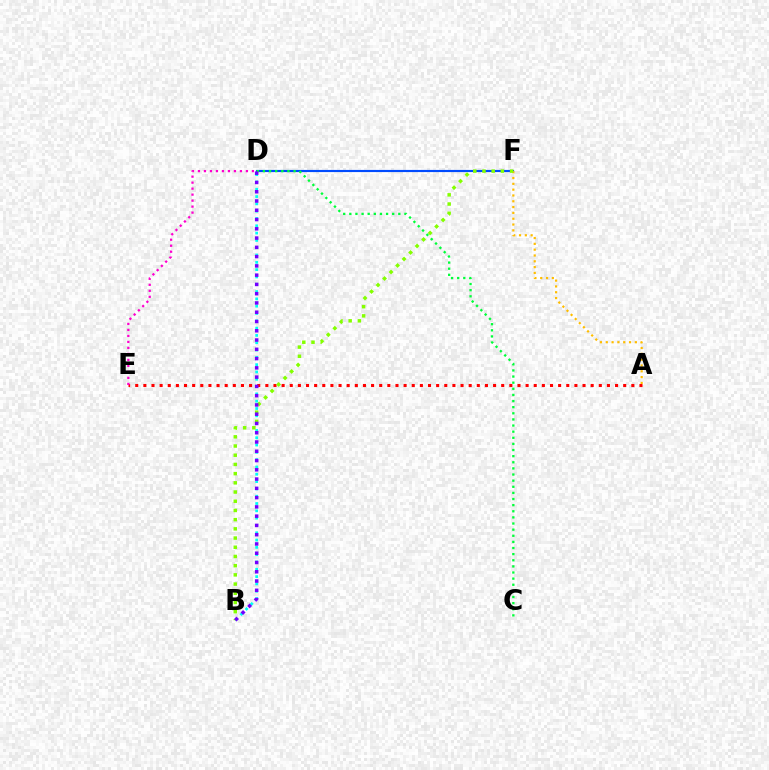{('D', 'F'): [{'color': '#004bff', 'line_style': 'solid', 'thickness': 1.56}], ('A', 'E'): [{'color': '#ff0000', 'line_style': 'dotted', 'thickness': 2.21}], ('C', 'D'): [{'color': '#00ff39', 'line_style': 'dotted', 'thickness': 1.66}], ('A', 'F'): [{'color': '#ffbd00', 'line_style': 'dotted', 'thickness': 1.58}], ('B', 'D'): [{'color': '#00fff6', 'line_style': 'dotted', 'thickness': 1.99}, {'color': '#7200ff', 'line_style': 'dotted', 'thickness': 2.52}], ('D', 'E'): [{'color': '#ff00cf', 'line_style': 'dotted', 'thickness': 1.63}], ('B', 'F'): [{'color': '#84ff00', 'line_style': 'dotted', 'thickness': 2.5}]}